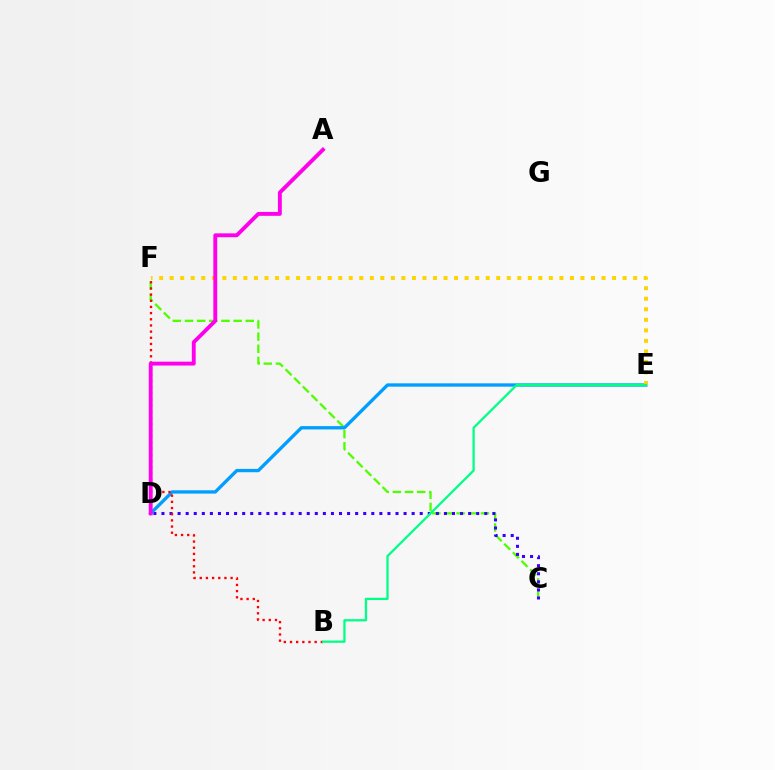{('C', 'F'): [{'color': '#4fff00', 'line_style': 'dashed', 'thickness': 1.65}], ('C', 'D'): [{'color': '#3700ff', 'line_style': 'dotted', 'thickness': 2.19}], ('D', 'E'): [{'color': '#009eff', 'line_style': 'solid', 'thickness': 2.39}], ('E', 'F'): [{'color': '#ffd500', 'line_style': 'dotted', 'thickness': 2.86}], ('B', 'F'): [{'color': '#ff0000', 'line_style': 'dotted', 'thickness': 1.68}], ('A', 'D'): [{'color': '#ff00ed', 'line_style': 'solid', 'thickness': 2.79}], ('B', 'E'): [{'color': '#00ff86', 'line_style': 'solid', 'thickness': 1.64}]}